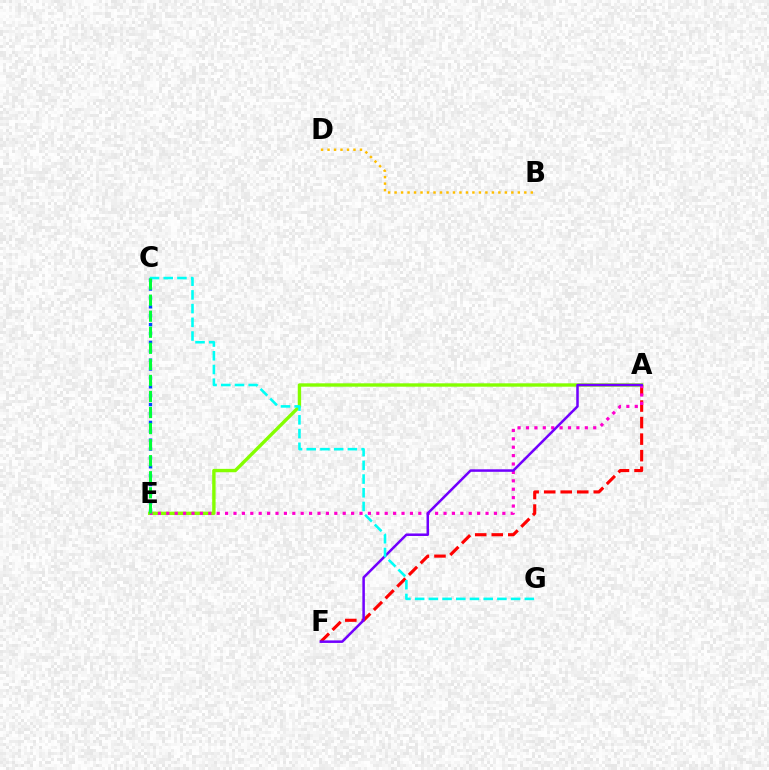{('A', 'F'): [{'color': '#ff0000', 'line_style': 'dashed', 'thickness': 2.25}, {'color': '#7200ff', 'line_style': 'solid', 'thickness': 1.81}], ('C', 'E'): [{'color': '#004bff', 'line_style': 'dotted', 'thickness': 2.41}, {'color': '#00ff39', 'line_style': 'dashed', 'thickness': 2.18}], ('A', 'E'): [{'color': '#84ff00', 'line_style': 'solid', 'thickness': 2.43}, {'color': '#ff00cf', 'line_style': 'dotted', 'thickness': 2.28}], ('B', 'D'): [{'color': '#ffbd00', 'line_style': 'dotted', 'thickness': 1.76}], ('C', 'G'): [{'color': '#00fff6', 'line_style': 'dashed', 'thickness': 1.86}]}